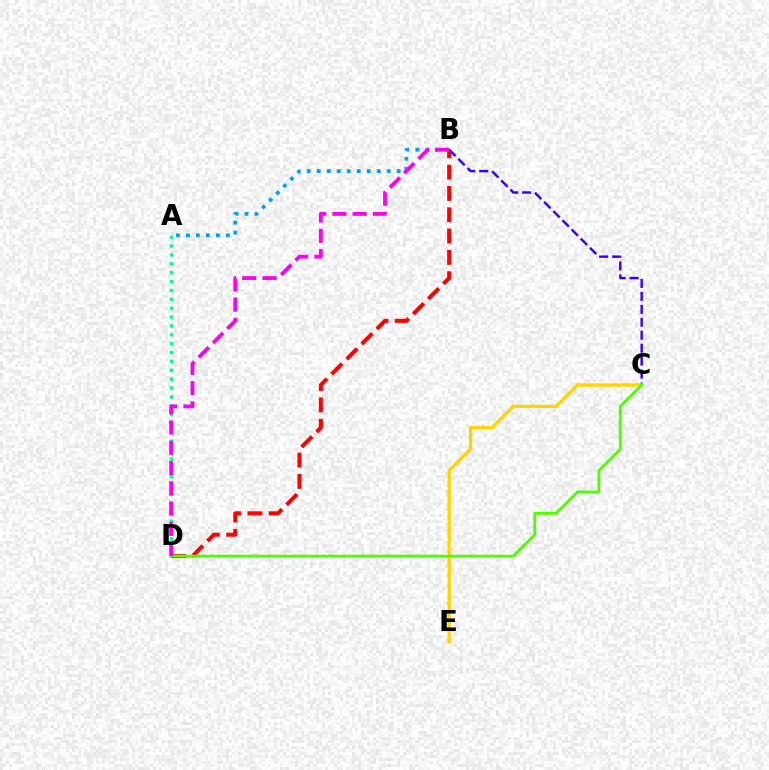{('B', 'D'): [{'color': '#ff0000', 'line_style': 'dashed', 'thickness': 2.9}, {'color': '#ff00ed', 'line_style': 'dashed', 'thickness': 2.75}], ('B', 'C'): [{'color': '#3700ff', 'line_style': 'dashed', 'thickness': 1.76}], ('C', 'E'): [{'color': '#ffd500', 'line_style': 'solid', 'thickness': 2.4}], ('A', 'B'): [{'color': '#009eff', 'line_style': 'dotted', 'thickness': 2.72}], ('C', 'D'): [{'color': '#4fff00', 'line_style': 'solid', 'thickness': 2.04}], ('A', 'D'): [{'color': '#00ff86', 'line_style': 'dotted', 'thickness': 2.41}]}